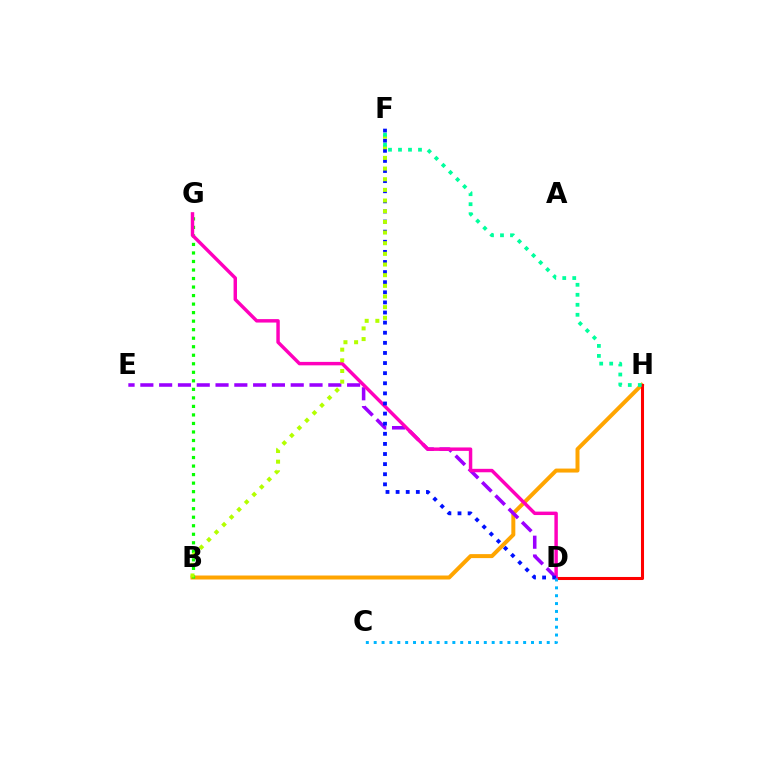{('B', 'H'): [{'color': '#ffa500', 'line_style': 'solid', 'thickness': 2.86}], ('D', 'H'): [{'color': '#ff0000', 'line_style': 'solid', 'thickness': 2.2}], ('D', 'E'): [{'color': '#9b00ff', 'line_style': 'dashed', 'thickness': 2.55}], ('B', 'G'): [{'color': '#08ff00', 'line_style': 'dotted', 'thickness': 2.32}], ('D', 'G'): [{'color': '#ff00bd', 'line_style': 'solid', 'thickness': 2.48}], ('D', 'F'): [{'color': '#0010ff', 'line_style': 'dotted', 'thickness': 2.75}], ('B', 'F'): [{'color': '#b3ff00', 'line_style': 'dotted', 'thickness': 2.9}], ('C', 'D'): [{'color': '#00b5ff', 'line_style': 'dotted', 'thickness': 2.14}], ('F', 'H'): [{'color': '#00ff9d', 'line_style': 'dotted', 'thickness': 2.72}]}